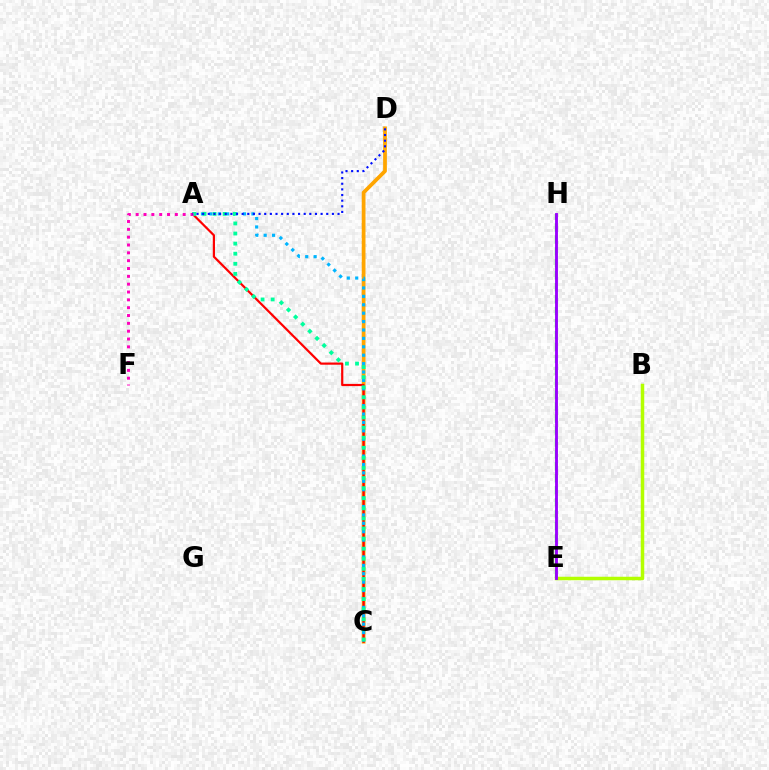{('C', 'D'): [{'color': '#ffa500', 'line_style': 'solid', 'thickness': 2.7}], ('E', 'H'): [{'color': '#08ff00', 'line_style': 'dashed', 'thickness': 1.62}, {'color': '#9b00ff', 'line_style': 'solid', 'thickness': 2.06}], ('A', 'C'): [{'color': '#ff0000', 'line_style': 'solid', 'thickness': 1.58}, {'color': '#00b5ff', 'line_style': 'dotted', 'thickness': 2.28}, {'color': '#00ff9d', 'line_style': 'dotted', 'thickness': 2.74}], ('B', 'E'): [{'color': '#b3ff00', 'line_style': 'solid', 'thickness': 2.52}], ('A', 'F'): [{'color': '#ff00bd', 'line_style': 'dotted', 'thickness': 2.13}], ('A', 'D'): [{'color': '#0010ff', 'line_style': 'dotted', 'thickness': 1.53}]}